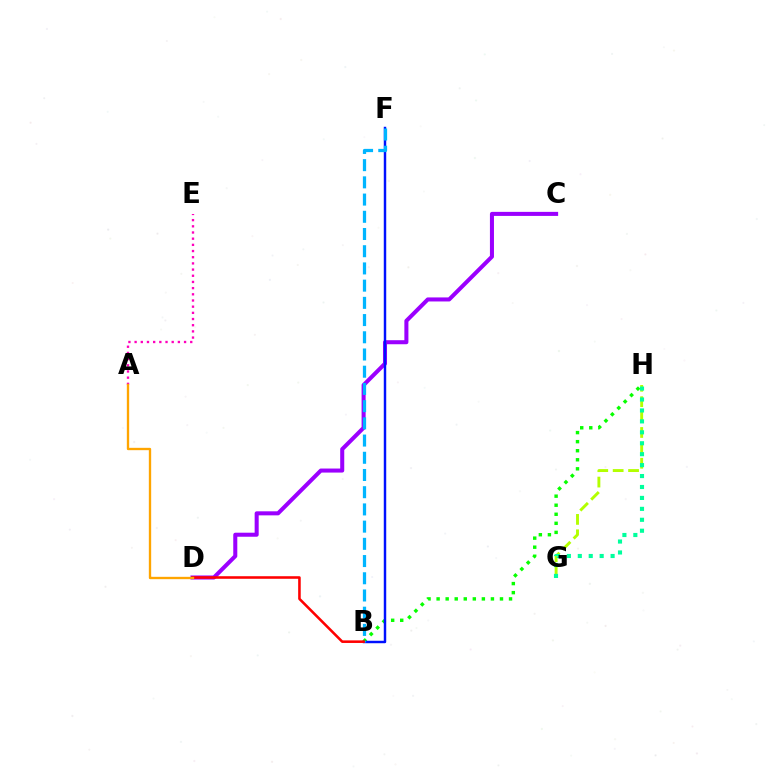{('A', 'E'): [{'color': '#ff00bd', 'line_style': 'dotted', 'thickness': 1.68}], ('B', 'H'): [{'color': '#08ff00', 'line_style': 'dotted', 'thickness': 2.46}], ('G', 'H'): [{'color': '#b3ff00', 'line_style': 'dashed', 'thickness': 2.09}, {'color': '#00ff9d', 'line_style': 'dotted', 'thickness': 2.97}], ('C', 'D'): [{'color': '#9b00ff', 'line_style': 'solid', 'thickness': 2.91}], ('B', 'F'): [{'color': '#0010ff', 'line_style': 'solid', 'thickness': 1.77}, {'color': '#00b5ff', 'line_style': 'dashed', 'thickness': 2.34}], ('B', 'D'): [{'color': '#ff0000', 'line_style': 'solid', 'thickness': 1.85}], ('A', 'D'): [{'color': '#ffa500', 'line_style': 'solid', 'thickness': 1.69}]}